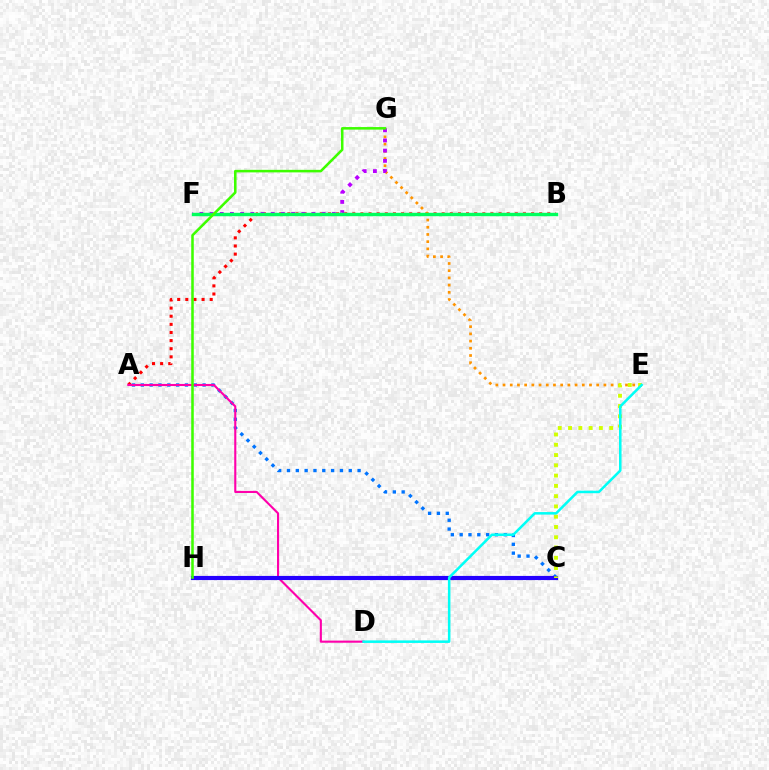{('A', 'C'): [{'color': '#0074ff', 'line_style': 'dotted', 'thickness': 2.4}], ('A', 'B'): [{'color': '#ff0000', 'line_style': 'dotted', 'thickness': 2.21}], ('E', 'G'): [{'color': '#ff9400', 'line_style': 'dotted', 'thickness': 1.96}], ('F', 'G'): [{'color': '#b900ff', 'line_style': 'dotted', 'thickness': 2.77}], ('A', 'D'): [{'color': '#ff00ac', 'line_style': 'solid', 'thickness': 1.52}], ('C', 'H'): [{'color': '#2500ff', 'line_style': 'solid', 'thickness': 2.99}], ('C', 'E'): [{'color': '#d1ff00', 'line_style': 'dotted', 'thickness': 2.79}], ('B', 'F'): [{'color': '#00ff5c', 'line_style': 'solid', 'thickness': 2.46}], ('D', 'E'): [{'color': '#00fff6', 'line_style': 'solid', 'thickness': 1.82}], ('G', 'H'): [{'color': '#3dff00', 'line_style': 'solid', 'thickness': 1.84}]}